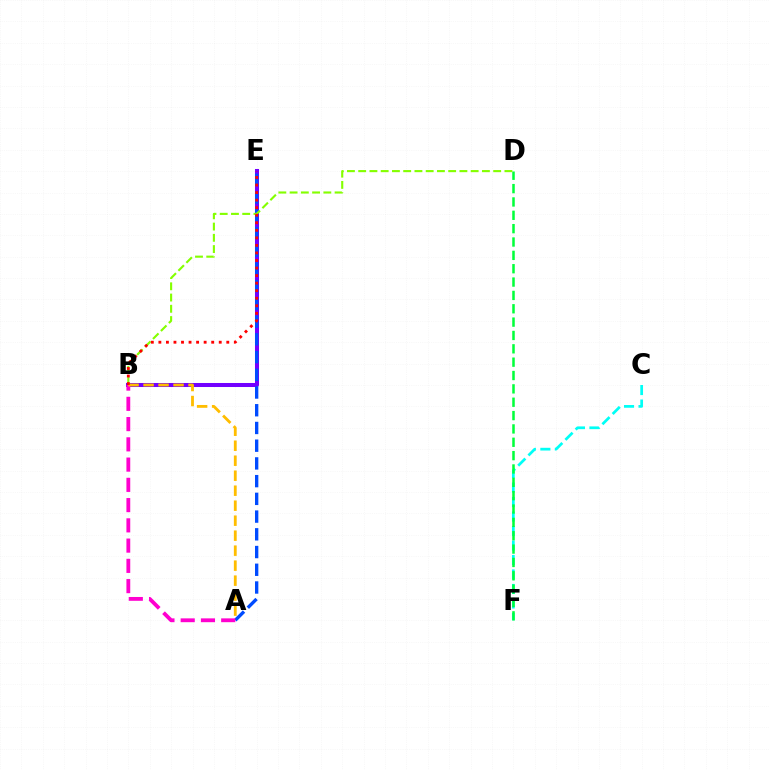{('B', 'E'): [{'color': '#7200ff', 'line_style': 'solid', 'thickness': 2.89}, {'color': '#ff0000', 'line_style': 'dotted', 'thickness': 2.05}], ('C', 'F'): [{'color': '#00fff6', 'line_style': 'dashed', 'thickness': 1.97}], ('A', 'E'): [{'color': '#004bff', 'line_style': 'dashed', 'thickness': 2.41}], ('D', 'F'): [{'color': '#00ff39', 'line_style': 'dashed', 'thickness': 1.81}], ('B', 'D'): [{'color': '#84ff00', 'line_style': 'dashed', 'thickness': 1.53}], ('A', 'B'): [{'color': '#ff00cf', 'line_style': 'dashed', 'thickness': 2.75}, {'color': '#ffbd00', 'line_style': 'dashed', 'thickness': 2.04}]}